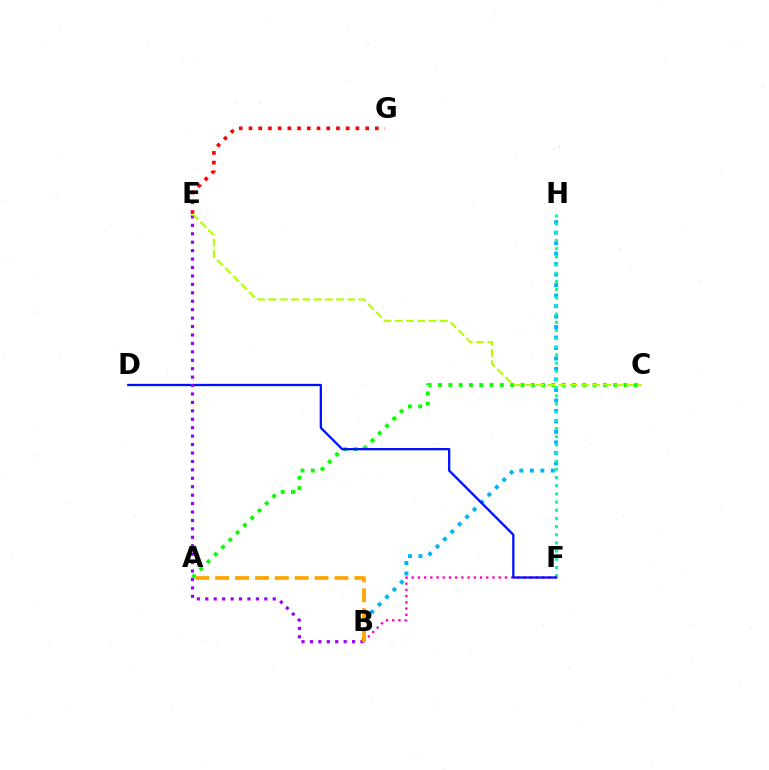{('A', 'C'): [{'color': '#08ff00', 'line_style': 'dotted', 'thickness': 2.8}], ('B', 'F'): [{'color': '#ff00bd', 'line_style': 'dotted', 'thickness': 1.69}], ('B', 'H'): [{'color': '#00b5ff', 'line_style': 'dotted', 'thickness': 2.85}], ('F', 'H'): [{'color': '#00ff9d', 'line_style': 'dotted', 'thickness': 2.22}], ('D', 'F'): [{'color': '#0010ff', 'line_style': 'solid', 'thickness': 1.64}], ('E', 'G'): [{'color': '#ff0000', 'line_style': 'dotted', 'thickness': 2.64}], ('B', 'E'): [{'color': '#9b00ff', 'line_style': 'dotted', 'thickness': 2.29}], ('C', 'E'): [{'color': '#b3ff00', 'line_style': 'dashed', 'thickness': 1.53}], ('A', 'B'): [{'color': '#ffa500', 'line_style': 'dashed', 'thickness': 2.7}]}